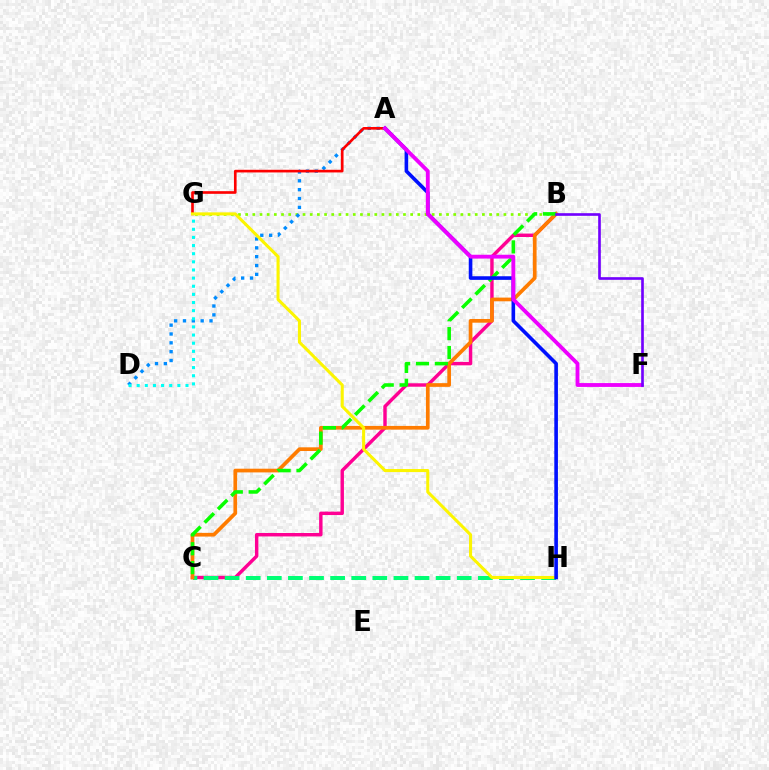{('B', 'C'): [{'color': '#ff0094', 'line_style': 'solid', 'thickness': 2.47}, {'color': '#ff7c00', 'line_style': 'solid', 'thickness': 2.67}, {'color': '#08ff00', 'line_style': 'dashed', 'thickness': 2.57}], ('C', 'H'): [{'color': '#00ff74', 'line_style': 'dashed', 'thickness': 2.87}], ('B', 'G'): [{'color': '#84ff00', 'line_style': 'dotted', 'thickness': 1.95}], ('A', 'D'): [{'color': '#008cff', 'line_style': 'dotted', 'thickness': 2.4}], ('A', 'G'): [{'color': '#ff0000', 'line_style': 'solid', 'thickness': 1.91}], ('G', 'H'): [{'color': '#fcf500', 'line_style': 'solid', 'thickness': 2.2}], ('D', 'G'): [{'color': '#00fff6', 'line_style': 'dotted', 'thickness': 2.21}], ('A', 'H'): [{'color': '#0010ff', 'line_style': 'solid', 'thickness': 2.6}], ('A', 'F'): [{'color': '#ee00ff', 'line_style': 'solid', 'thickness': 2.77}], ('B', 'F'): [{'color': '#7200ff', 'line_style': 'solid', 'thickness': 1.91}]}